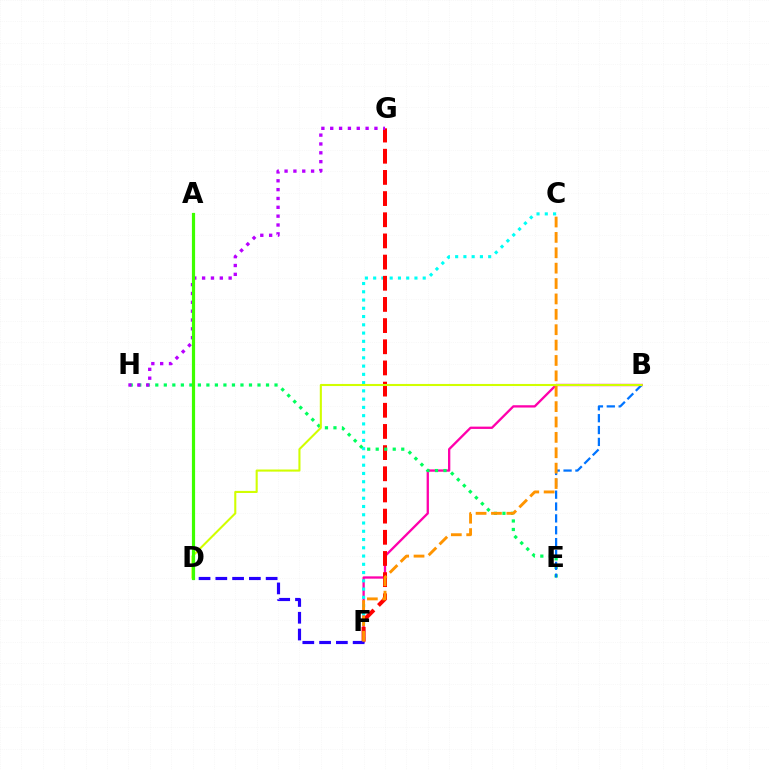{('B', 'F'): [{'color': '#ff00ac', 'line_style': 'solid', 'thickness': 1.67}], ('C', 'F'): [{'color': '#00fff6', 'line_style': 'dotted', 'thickness': 2.24}, {'color': '#ff9400', 'line_style': 'dashed', 'thickness': 2.09}], ('F', 'G'): [{'color': '#ff0000', 'line_style': 'dashed', 'thickness': 2.88}], ('D', 'F'): [{'color': '#2500ff', 'line_style': 'dashed', 'thickness': 2.28}], ('E', 'H'): [{'color': '#00ff5c', 'line_style': 'dotted', 'thickness': 2.31}], ('B', 'E'): [{'color': '#0074ff', 'line_style': 'dashed', 'thickness': 1.61}], ('B', 'D'): [{'color': '#d1ff00', 'line_style': 'solid', 'thickness': 1.51}], ('G', 'H'): [{'color': '#b900ff', 'line_style': 'dotted', 'thickness': 2.4}], ('A', 'D'): [{'color': '#3dff00', 'line_style': 'solid', 'thickness': 2.29}]}